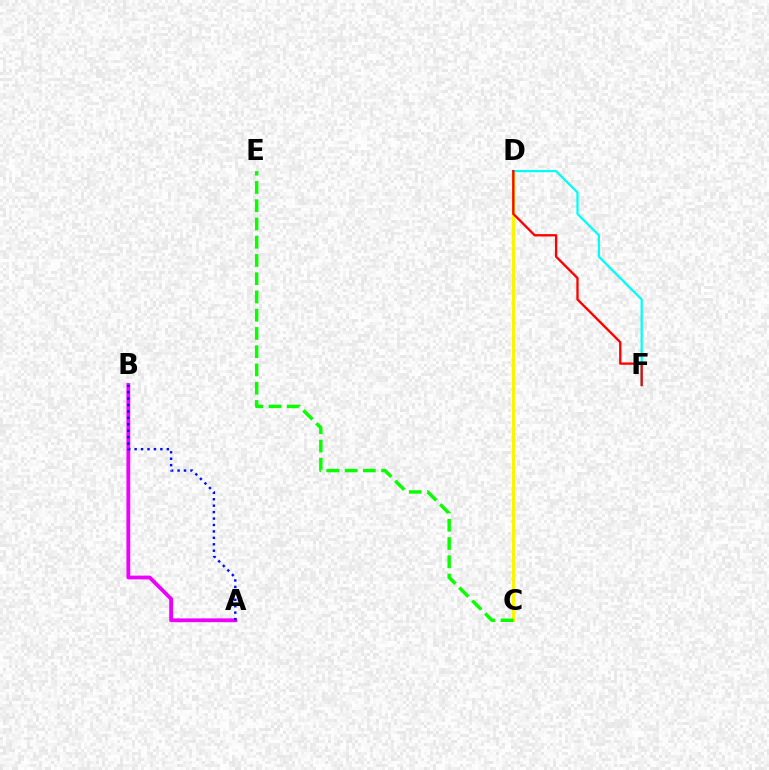{('C', 'D'): [{'color': '#fcf500', 'line_style': 'solid', 'thickness': 2.2}], ('D', 'F'): [{'color': '#00fff6', 'line_style': 'solid', 'thickness': 1.63}, {'color': '#ff0000', 'line_style': 'solid', 'thickness': 1.67}], ('A', 'B'): [{'color': '#ee00ff', 'line_style': 'solid', 'thickness': 2.73}, {'color': '#0010ff', 'line_style': 'dotted', 'thickness': 1.75}], ('C', 'E'): [{'color': '#08ff00', 'line_style': 'dashed', 'thickness': 2.48}]}